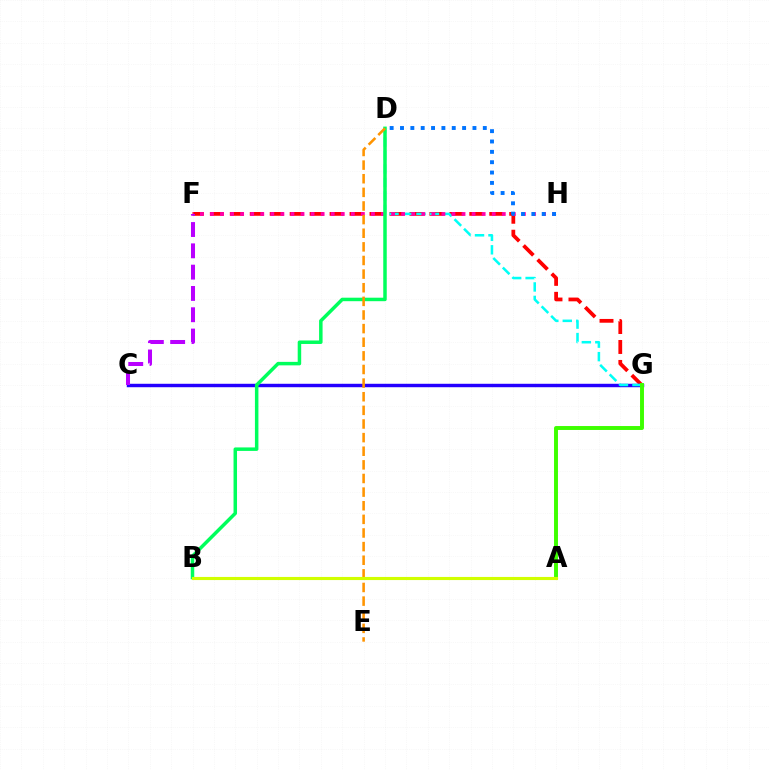{('F', 'G'): [{'color': '#ff0000', 'line_style': 'dashed', 'thickness': 2.71}], ('C', 'G'): [{'color': '#2500ff', 'line_style': 'solid', 'thickness': 2.48}], ('D', 'G'): [{'color': '#00fff6', 'line_style': 'dashed', 'thickness': 1.83}], ('F', 'H'): [{'color': '#ff00ac', 'line_style': 'dotted', 'thickness': 2.73}], ('B', 'D'): [{'color': '#00ff5c', 'line_style': 'solid', 'thickness': 2.51}], ('D', 'H'): [{'color': '#0074ff', 'line_style': 'dotted', 'thickness': 2.81}], ('A', 'G'): [{'color': '#3dff00', 'line_style': 'solid', 'thickness': 2.83}], ('C', 'F'): [{'color': '#b900ff', 'line_style': 'dashed', 'thickness': 2.89}], ('D', 'E'): [{'color': '#ff9400', 'line_style': 'dashed', 'thickness': 1.85}], ('A', 'B'): [{'color': '#d1ff00', 'line_style': 'solid', 'thickness': 2.25}]}